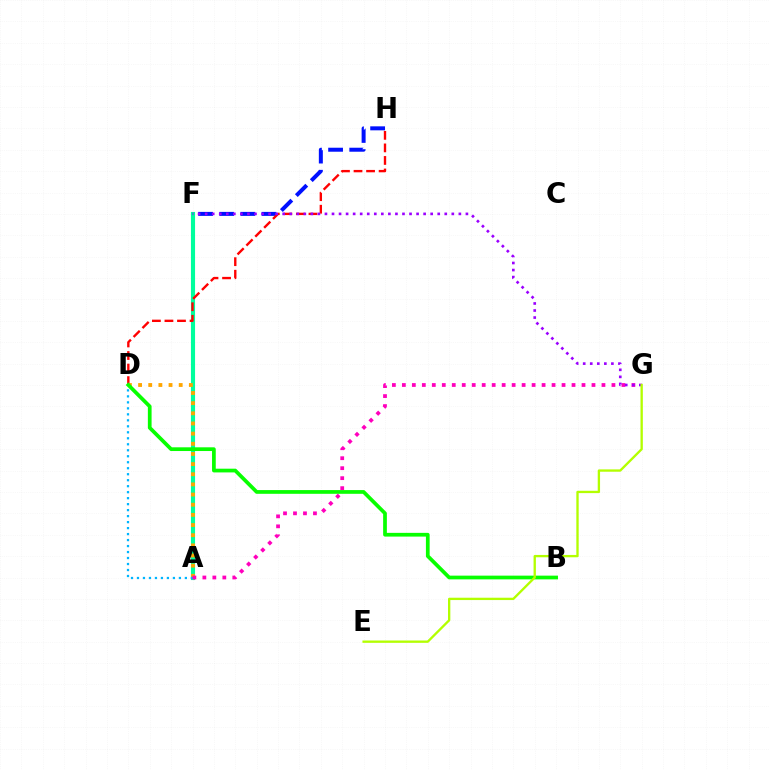{('F', 'H'): [{'color': '#0010ff', 'line_style': 'dashed', 'thickness': 2.87}], ('A', 'F'): [{'color': '#00ff9d', 'line_style': 'solid', 'thickness': 2.96}], ('D', 'H'): [{'color': '#ff0000', 'line_style': 'dashed', 'thickness': 1.71}], ('A', 'D'): [{'color': '#ffa500', 'line_style': 'dotted', 'thickness': 2.76}, {'color': '#00b5ff', 'line_style': 'dotted', 'thickness': 1.63}], ('B', 'D'): [{'color': '#08ff00', 'line_style': 'solid', 'thickness': 2.68}], ('A', 'G'): [{'color': '#ff00bd', 'line_style': 'dotted', 'thickness': 2.71}], ('F', 'G'): [{'color': '#9b00ff', 'line_style': 'dotted', 'thickness': 1.91}], ('E', 'G'): [{'color': '#b3ff00', 'line_style': 'solid', 'thickness': 1.68}]}